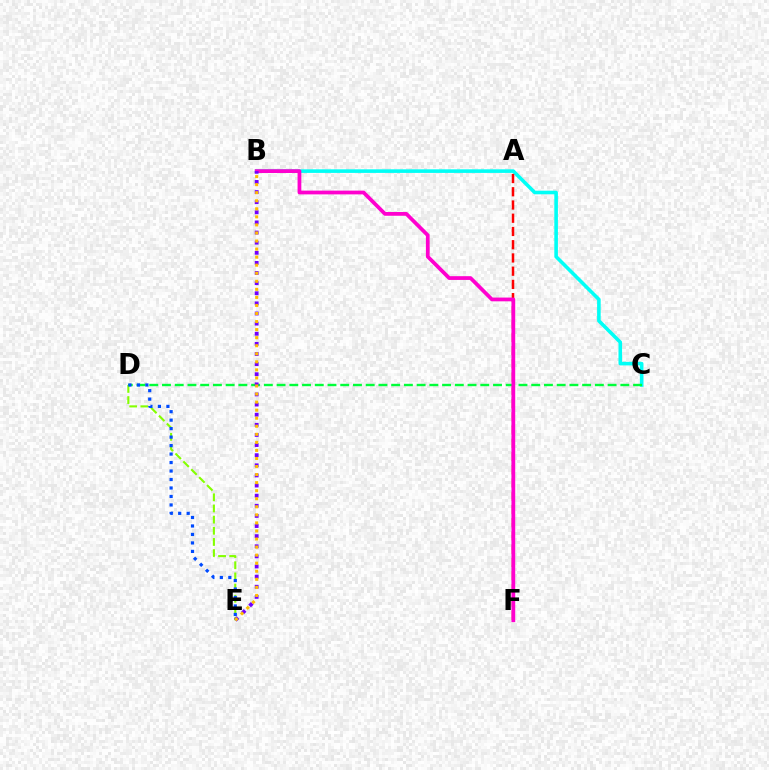{('B', 'C'): [{'color': '#00fff6', 'line_style': 'solid', 'thickness': 2.58}], ('D', 'E'): [{'color': '#84ff00', 'line_style': 'dashed', 'thickness': 1.52}, {'color': '#004bff', 'line_style': 'dotted', 'thickness': 2.3}], ('A', 'F'): [{'color': '#ff0000', 'line_style': 'dashed', 'thickness': 1.8}], ('C', 'D'): [{'color': '#00ff39', 'line_style': 'dashed', 'thickness': 1.73}], ('B', 'F'): [{'color': '#ff00cf', 'line_style': 'solid', 'thickness': 2.7}], ('B', 'E'): [{'color': '#7200ff', 'line_style': 'dotted', 'thickness': 2.75}, {'color': '#ffbd00', 'line_style': 'dotted', 'thickness': 2.19}]}